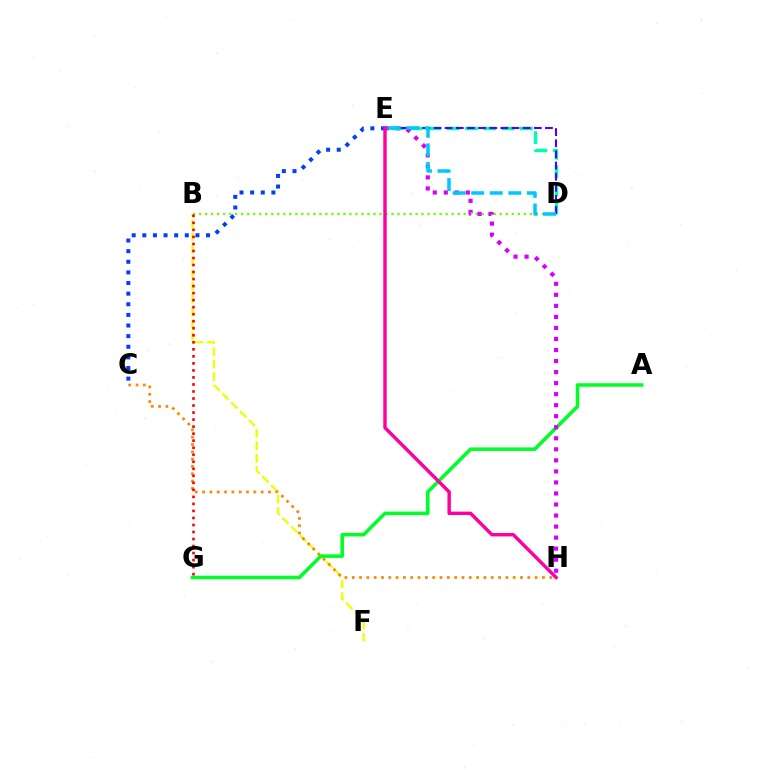{('B', 'F'): [{'color': '#eeff00', 'line_style': 'dashed', 'thickness': 1.69}], ('B', 'D'): [{'color': '#66ff00', 'line_style': 'dotted', 'thickness': 1.63}], ('C', 'H'): [{'color': '#ff8800', 'line_style': 'dotted', 'thickness': 1.99}], ('A', 'G'): [{'color': '#00ff27', 'line_style': 'solid', 'thickness': 2.54}], ('E', 'H'): [{'color': '#d600ff', 'line_style': 'dotted', 'thickness': 3.0}, {'color': '#ff00a0', 'line_style': 'solid', 'thickness': 2.47}], ('D', 'E'): [{'color': '#00ffaf', 'line_style': 'dashed', 'thickness': 2.49}, {'color': '#4f00ff', 'line_style': 'dashed', 'thickness': 1.51}, {'color': '#00c7ff', 'line_style': 'dashed', 'thickness': 2.52}], ('C', 'E'): [{'color': '#003fff', 'line_style': 'dotted', 'thickness': 2.89}], ('B', 'G'): [{'color': '#ff0000', 'line_style': 'dotted', 'thickness': 1.91}]}